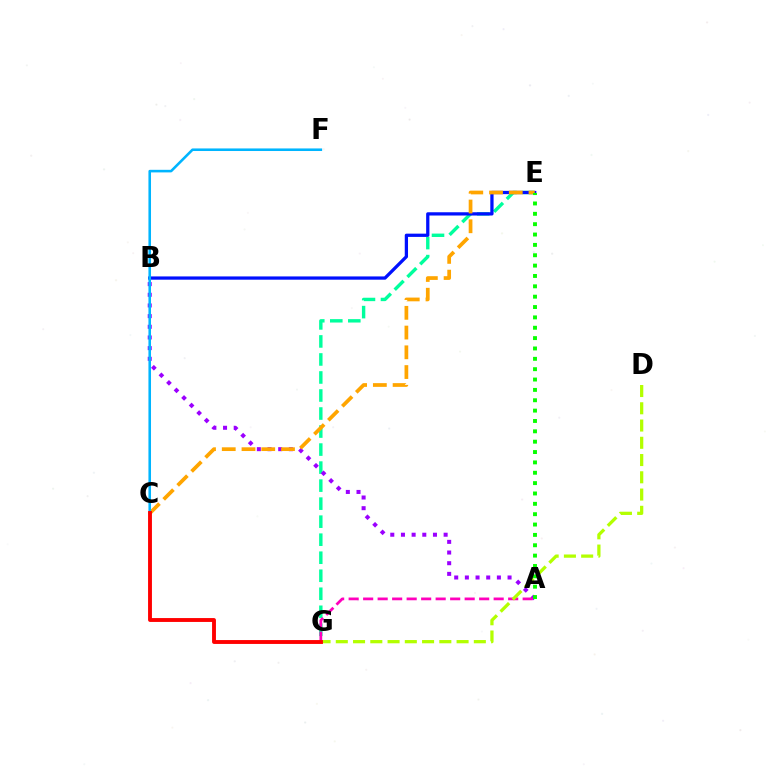{('E', 'G'): [{'color': '#00ff9d', 'line_style': 'dashed', 'thickness': 2.45}], ('B', 'E'): [{'color': '#0010ff', 'line_style': 'solid', 'thickness': 2.35}], ('A', 'B'): [{'color': '#9b00ff', 'line_style': 'dotted', 'thickness': 2.9}], ('C', 'E'): [{'color': '#ffa500', 'line_style': 'dashed', 'thickness': 2.68}], ('A', 'G'): [{'color': '#ff00bd', 'line_style': 'dashed', 'thickness': 1.97}], ('C', 'F'): [{'color': '#00b5ff', 'line_style': 'solid', 'thickness': 1.86}], ('A', 'E'): [{'color': '#08ff00', 'line_style': 'dotted', 'thickness': 2.81}], ('D', 'G'): [{'color': '#b3ff00', 'line_style': 'dashed', 'thickness': 2.34}], ('C', 'G'): [{'color': '#ff0000', 'line_style': 'solid', 'thickness': 2.79}]}